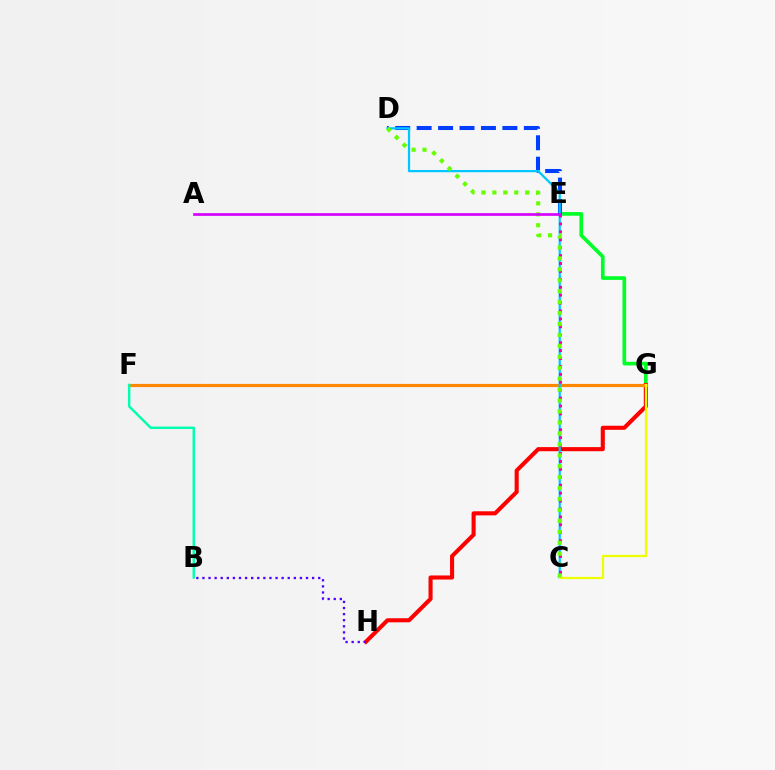{('E', 'G'): [{'color': '#00ff27', 'line_style': 'solid', 'thickness': 2.64}], ('G', 'H'): [{'color': '#ff0000', 'line_style': 'solid', 'thickness': 2.94}], ('D', 'E'): [{'color': '#003fff', 'line_style': 'dashed', 'thickness': 2.91}], ('F', 'G'): [{'color': '#ff8800', 'line_style': 'solid', 'thickness': 2.28}], ('C', 'D'): [{'color': '#00c7ff', 'line_style': 'solid', 'thickness': 1.61}, {'color': '#66ff00', 'line_style': 'dotted', 'thickness': 2.97}], ('C', 'E'): [{'color': '#ff00a0', 'line_style': 'dotted', 'thickness': 2.15}], ('C', 'G'): [{'color': '#eeff00', 'line_style': 'solid', 'thickness': 1.6}], ('B', 'F'): [{'color': '#00ffaf', 'line_style': 'solid', 'thickness': 1.75}], ('A', 'E'): [{'color': '#d600ff', 'line_style': 'solid', 'thickness': 1.94}], ('B', 'H'): [{'color': '#4f00ff', 'line_style': 'dotted', 'thickness': 1.66}]}